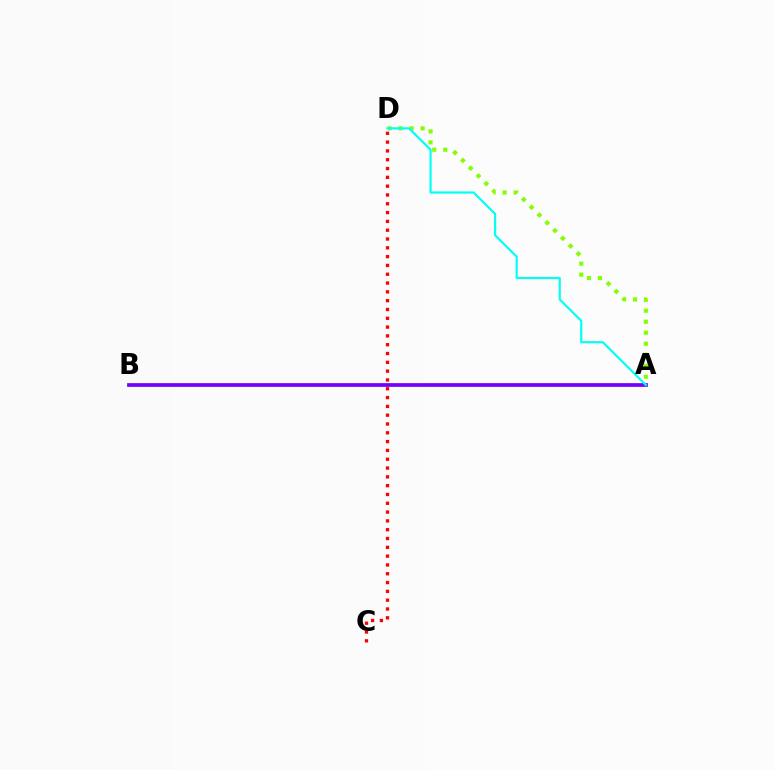{('A', 'B'): [{'color': '#7200ff', 'line_style': 'solid', 'thickness': 2.68}], ('C', 'D'): [{'color': '#ff0000', 'line_style': 'dotted', 'thickness': 2.39}], ('A', 'D'): [{'color': '#84ff00', 'line_style': 'dotted', 'thickness': 2.99}, {'color': '#00fff6', 'line_style': 'solid', 'thickness': 1.56}]}